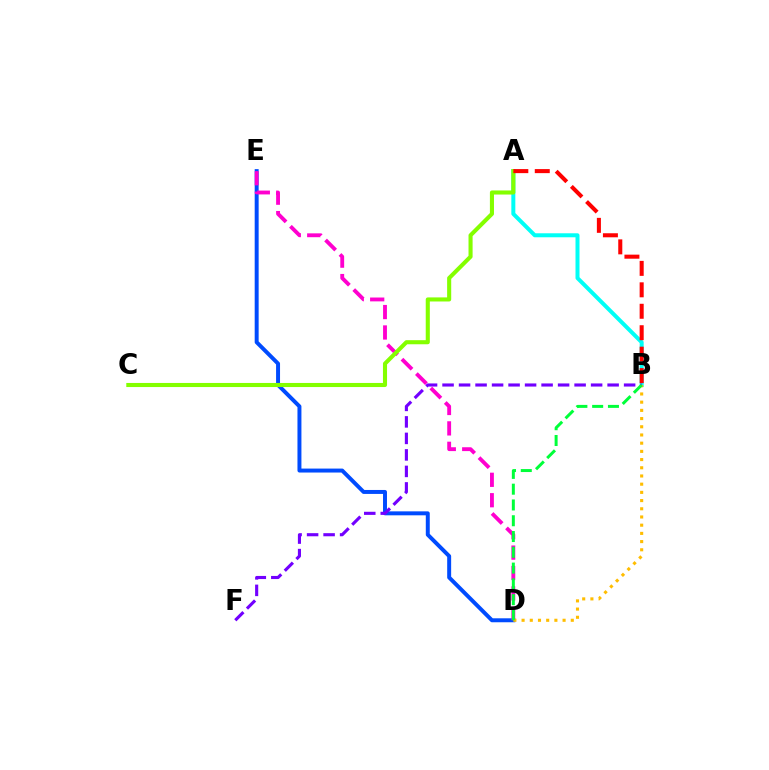{('A', 'B'): [{'color': '#00fff6', 'line_style': 'solid', 'thickness': 2.88}, {'color': '#ff0000', 'line_style': 'dashed', 'thickness': 2.91}], ('D', 'E'): [{'color': '#004bff', 'line_style': 'solid', 'thickness': 2.85}, {'color': '#ff00cf', 'line_style': 'dashed', 'thickness': 2.77}], ('B', 'F'): [{'color': '#7200ff', 'line_style': 'dashed', 'thickness': 2.24}], ('B', 'D'): [{'color': '#ffbd00', 'line_style': 'dotted', 'thickness': 2.23}, {'color': '#00ff39', 'line_style': 'dashed', 'thickness': 2.14}], ('A', 'C'): [{'color': '#84ff00', 'line_style': 'solid', 'thickness': 2.94}]}